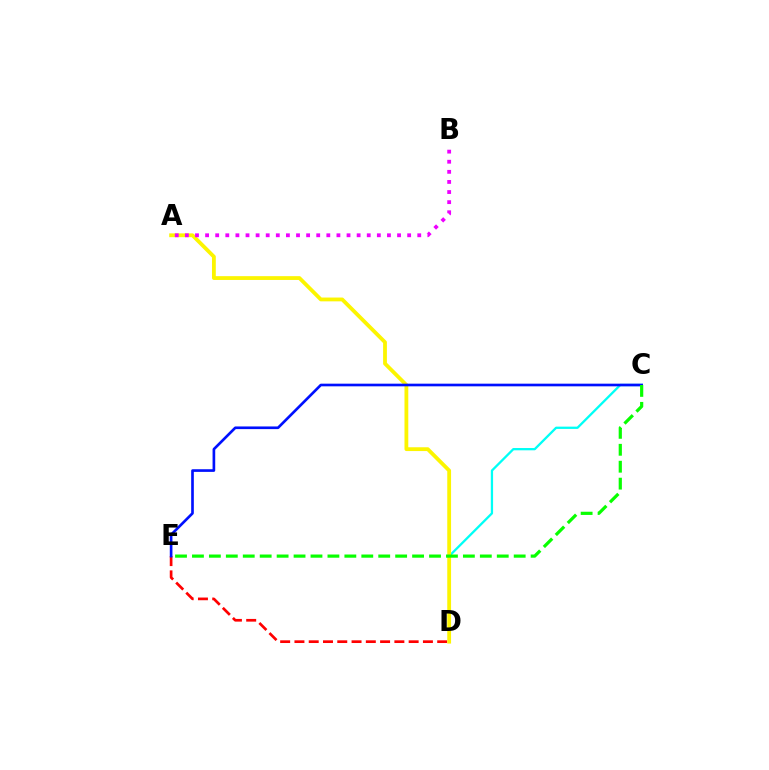{('C', 'D'): [{'color': '#00fff6', 'line_style': 'solid', 'thickness': 1.65}], ('D', 'E'): [{'color': '#ff0000', 'line_style': 'dashed', 'thickness': 1.94}], ('A', 'D'): [{'color': '#fcf500', 'line_style': 'solid', 'thickness': 2.74}], ('A', 'B'): [{'color': '#ee00ff', 'line_style': 'dotted', 'thickness': 2.75}], ('C', 'E'): [{'color': '#0010ff', 'line_style': 'solid', 'thickness': 1.91}, {'color': '#08ff00', 'line_style': 'dashed', 'thickness': 2.3}]}